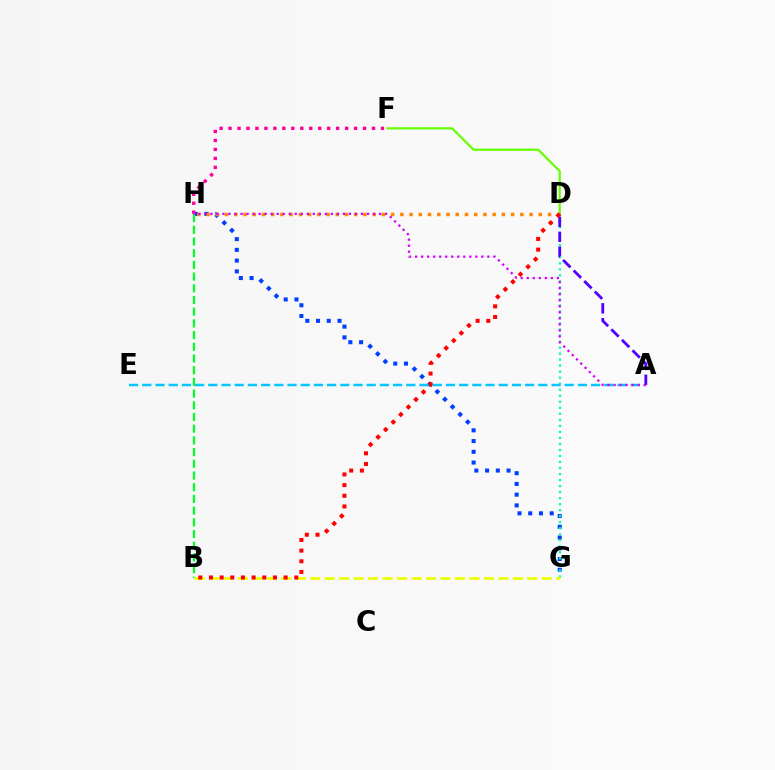{('G', 'H'): [{'color': '#003fff', 'line_style': 'dotted', 'thickness': 2.92}], ('D', 'F'): [{'color': '#66ff00', 'line_style': 'solid', 'thickness': 1.6}], ('F', 'H'): [{'color': '#ff00a0', 'line_style': 'dotted', 'thickness': 2.44}], ('D', 'G'): [{'color': '#00ffaf', 'line_style': 'dotted', 'thickness': 1.64}], ('A', 'E'): [{'color': '#00c7ff', 'line_style': 'dashed', 'thickness': 1.79}], ('B', 'H'): [{'color': '#00ff27', 'line_style': 'dashed', 'thickness': 1.59}], ('B', 'G'): [{'color': '#eeff00', 'line_style': 'dashed', 'thickness': 1.97}], ('D', 'H'): [{'color': '#ff8800', 'line_style': 'dotted', 'thickness': 2.51}], ('A', 'D'): [{'color': '#4f00ff', 'line_style': 'dashed', 'thickness': 2.02}], ('B', 'D'): [{'color': '#ff0000', 'line_style': 'dotted', 'thickness': 2.9}], ('A', 'H'): [{'color': '#d600ff', 'line_style': 'dotted', 'thickness': 1.64}]}